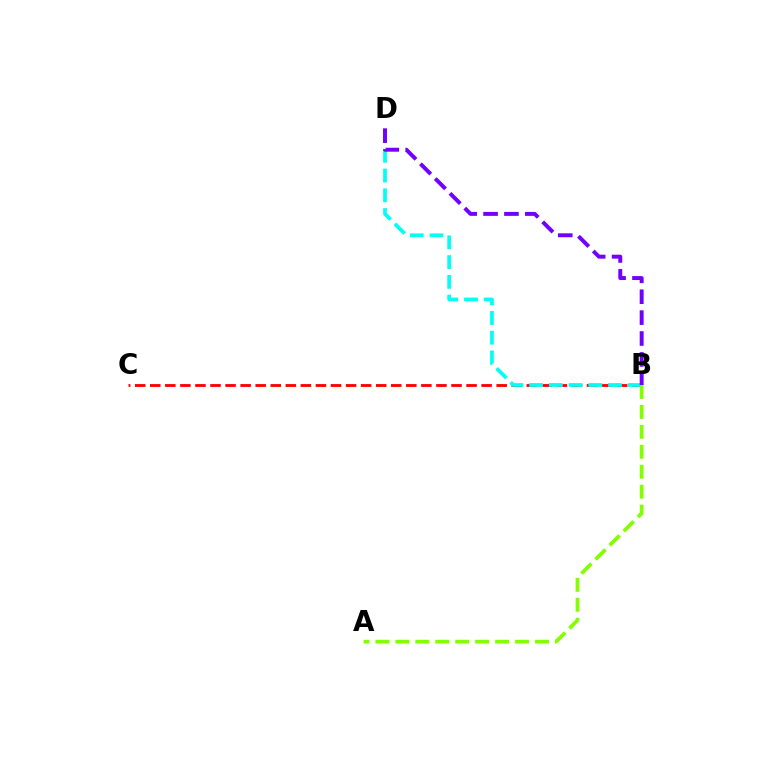{('B', 'C'): [{'color': '#ff0000', 'line_style': 'dashed', 'thickness': 2.05}], ('B', 'D'): [{'color': '#00fff6', 'line_style': 'dashed', 'thickness': 2.68}, {'color': '#7200ff', 'line_style': 'dashed', 'thickness': 2.84}], ('A', 'B'): [{'color': '#84ff00', 'line_style': 'dashed', 'thickness': 2.71}]}